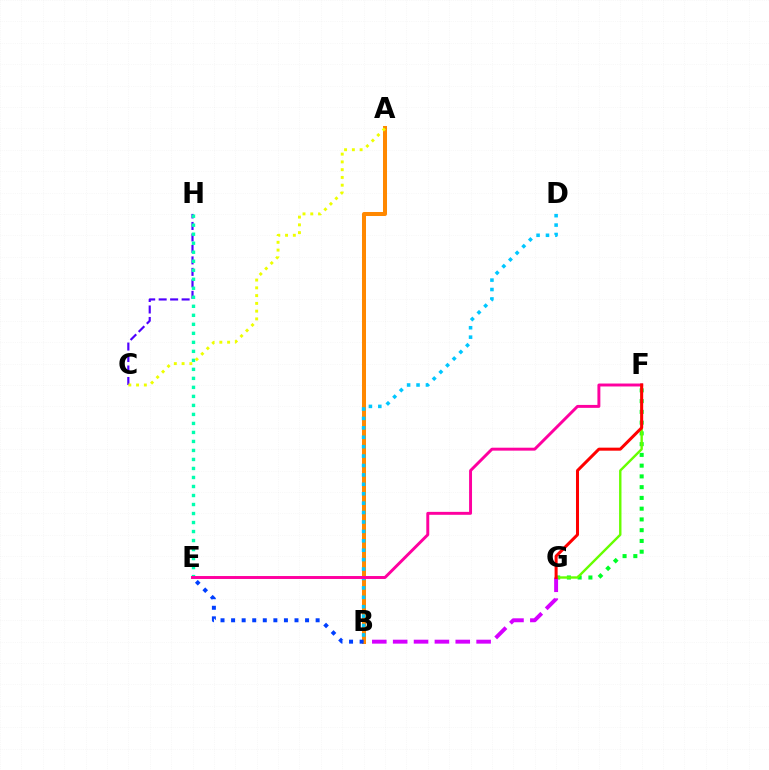{('C', 'H'): [{'color': '#4f00ff', 'line_style': 'dashed', 'thickness': 1.56}], ('F', 'G'): [{'color': '#00ff27', 'line_style': 'dotted', 'thickness': 2.92}, {'color': '#66ff00', 'line_style': 'solid', 'thickness': 1.73}, {'color': '#ff0000', 'line_style': 'solid', 'thickness': 2.18}], ('B', 'G'): [{'color': '#d600ff', 'line_style': 'dashed', 'thickness': 2.83}], ('E', 'H'): [{'color': '#00ffaf', 'line_style': 'dotted', 'thickness': 2.45}], ('A', 'B'): [{'color': '#ff8800', 'line_style': 'solid', 'thickness': 2.89}], ('B', 'D'): [{'color': '#00c7ff', 'line_style': 'dotted', 'thickness': 2.56}], ('E', 'F'): [{'color': '#ff00a0', 'line_style': 'solid', 'thickness': 2.11}], ('B', 'E'): [{'color': '#003fff', 'line_style': 'dotted', 'thickness': 2.87}], ('A', 'C'): [{'color': '#eeff00', 'line_style': 'dotted', 'thickness': 2.11}]}